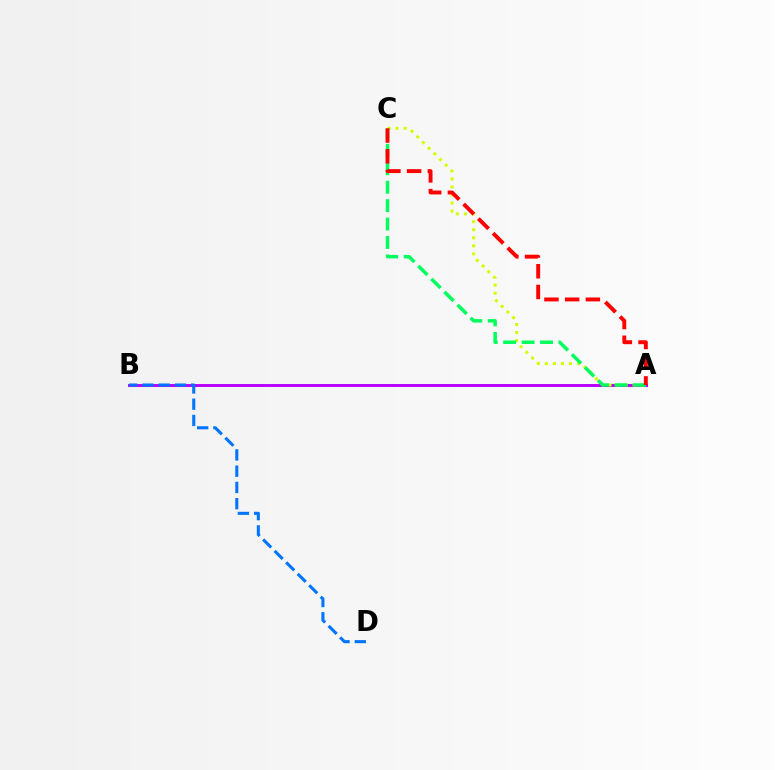{('A', 'B'): [{'color': '#b900ff', 'line_style': 'solid', 'thickness': 2.11}], ('A', 'C'): [{'color': '#d1ff00', 'line_style': 'dotted', 'thickness': 2.19}, {'color': '#00ff5c', 'line_style': 'dashed', 'thickness': 2.5}, {'color': '#ff0000', 'line_style': 'dashed', 'thickness': 2.82}], ('B', 'D'): [{'color': '#0074ff', 'line_style': 'dashed', 'thickness': 2.21}]}